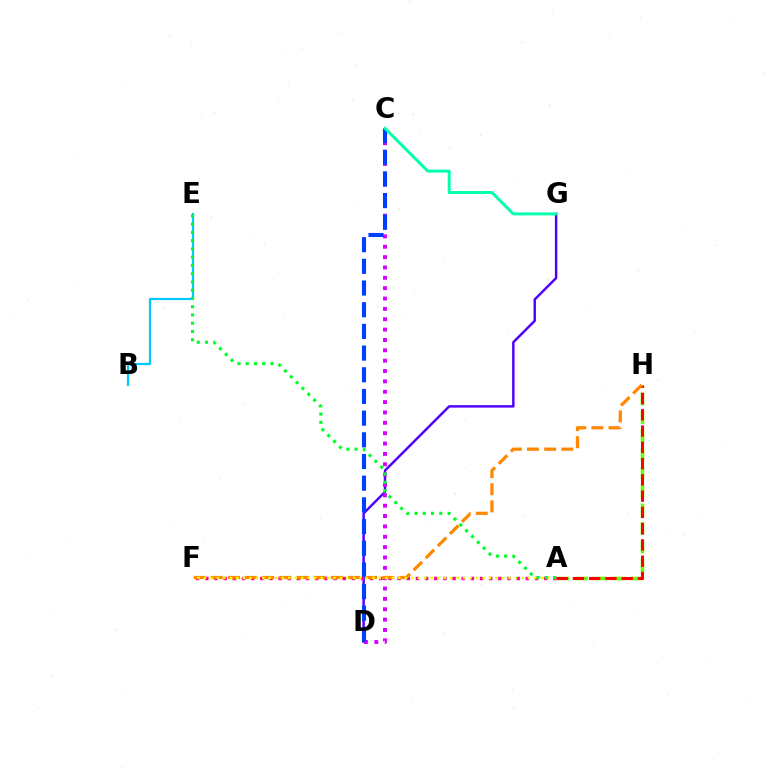{('D', 'G'): [{'color': '#4f00ff', 'line_style': 'solid', 'thickness': 1.76}], ('C', 'D'): [{'color': '#d600ff', 'line_style': 'dotted', 'thickness': 2.81}, {'color': '#003fff', 'line_style': 'dashed', 'thickness': 2.95}], ('A', 'H'): [{'color': '#66ff00', 'line_style': 'dashed', 'thickness': 2.51}, {'color': '#ff0000', 'line_style': 'dashed', 'thickness': 2.21}], ('B', 'E'): [{'color': '#00c7ff', 'line_style': 'solid', 'thickness': 1.6}], ('A', 'F'): [{'color': '#ff00a0', 'line_style': 'dotted', 'thickness': 2.49}, {'color': '#eeff00', 'line_style': 'dotted', 'thickness': 1.76}], ('F', 'H'): [{'color': '#ff8800', 'line_style': 'dashed', 'thickness': 2.33}], ('C', 'G'): [{'color': '#00ffaf', 'line_style': 'solid', 'thickness': 2.12}], ('A', 'E'): [{'color': '#00ff27', 'line_style': 'dotted', 'thickness': 2.24}]}